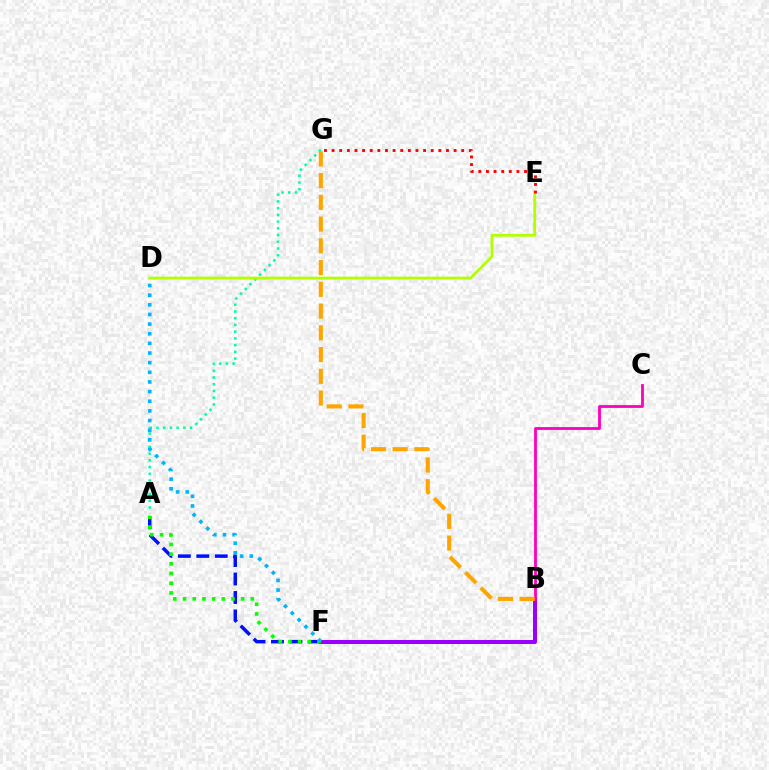{('B', 'F'): [{'color': '#9b00ff', 'line_style': 'solid', 'thickness': 2.89}], ('A', 'G'): [{'color': '#00ff9d', 'line_style': 'dotted', 'thickness': 1.83}], ('A', 'F'): [{'color': '#0010ff', 'line_style': 'dashed', 'thickness': 2.51}, {'color': '#08ff00', 'line_style': 'dotted', 'thickness': 2.63}], ('B', 'C'): [{'color': '#ff00bd', 'line_style': 'solid', 'thickness': 2.02}], ('B', 'G'): [{'color': '#ffa500', 'line_style': 'dashed', 'thickness': 2.95}], ('D', 'E'): [{'color': '#b3ff00', 'line_style': 'solid', 'thickness': 2.03}], ('D', 'F'): [{'color': '#00b5ff', 'line_style': 'dotted', 'thickness': 2.62}], ('E', 'G'): [{'color': '#ff0000', 'line_style': 'dotted', 'thickness': 2.07}]}